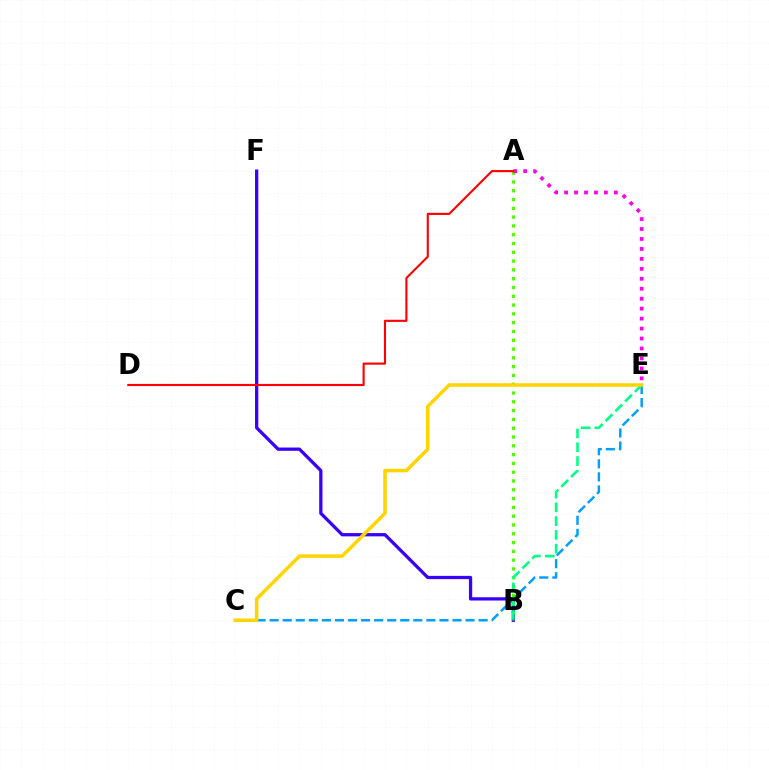{('C', 'E'): [{'color': '#009eff', 'line_style': 'dashed', 'thickness': 1.77}, {'color': '#ffd500', 'line_style': 'solid', 'thickness': 2.54}], ('B', 'F'): [{'color': '#3700ff', 'line_style': 'solid', 'thickness': 2.35}], ('A', 'B'): [{'color': '#4fff00', 'line_style': 'dotted', 'thickness': 2.39}], ('B', 'E'): [{'color': '#00ff86', 'line_style': 'dashed', 'thickness': 1.87}], ('A', 'E'): [{'color': '#ff00ed', 'line_style': 'dotted', 'thickness': 2.7}], ('A', 'D'): [{'color': '#ff0000', 'line_style': 'solid', 'thickness': 1.53}]}